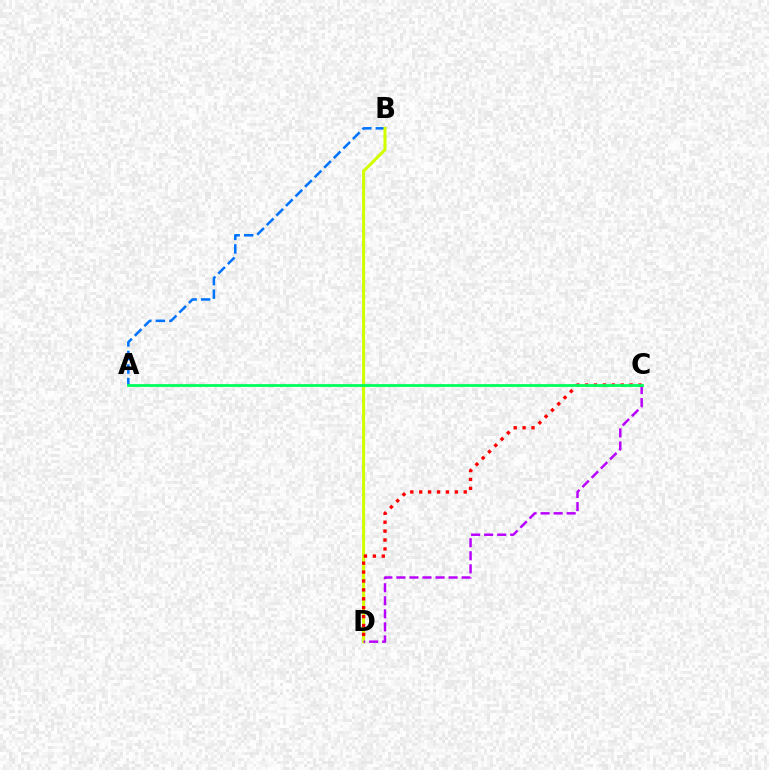{('A', 'B'): [{'color': '#0074ff', 'line_style': 'dashed', 'thickness': 1.84}], ('B', 'D'): [{'color': '#d1ff00', 'line_style': 'solid', 'thickness': 2.21}], ('C', 'D'): [{'color': '#b900ff', 'line_style': 'dashed', 'thickness': 1.77}, {'color': '#ff0000', 'line_style': 'dotted', 'thickness': 2.42}], ('A', 'C'): [{'color': '#00ff5c', 'line_style': 'solid', 'thickness': 2.01}]}